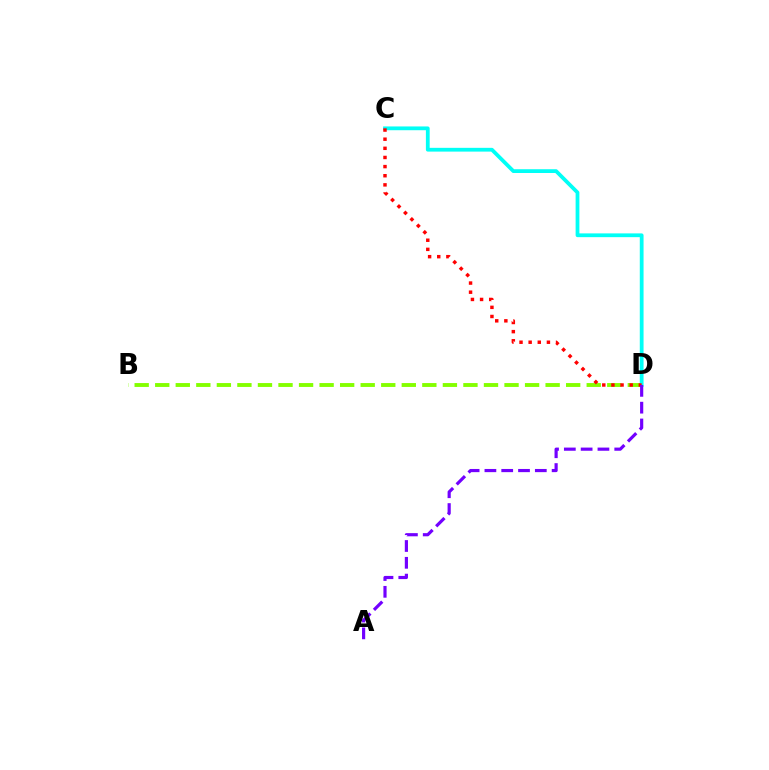{('B', 'D'): [{'color': '#84ff00', 'line_style': 'dashed', 'thickness': 2.79}], ('C', 'D'): [{'color': '#00fff6', 'line_style': 'solid', 'thickness': 2.72}, {'color': '#ff0000', 'line_style': 'dotted', 'thickness': 2.48}], ('A', 'D'): [{'color': '#7200ff', 'line_style': 'dashed', 'thickness': 2.28}]}